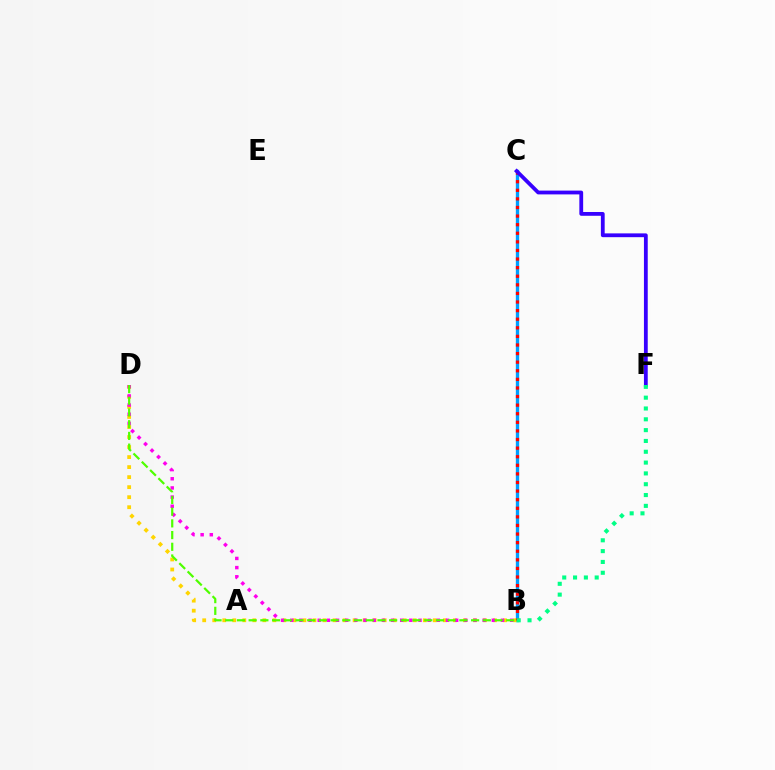{('B', 'C'): [{'color': '#009eff', 'line_style': 'solid', 'thickness': 2.39}, {'color': '#ff0000', 'line_style': 'dotted', 'thickness': 2.33}], ('B', 'D'): [{'color': '#ffd500', 'line_style': 'dotted', 'thickness': 2.72}, {'color': '#ff00ed', 'line_style': 'dotted', 'thickness': 2.49}, {'color': '#4fff00', 'line_style': 'dashed', 'thickness': 1.59}], ('C', 'F'): [{'color': '#3700ff', 'line_style': 'solid', 'thickness': 2.73}], ('B', 'F'): [{'color': '#00ff86', 'line_style': 'dotted', 'thickness': 2.94}]}